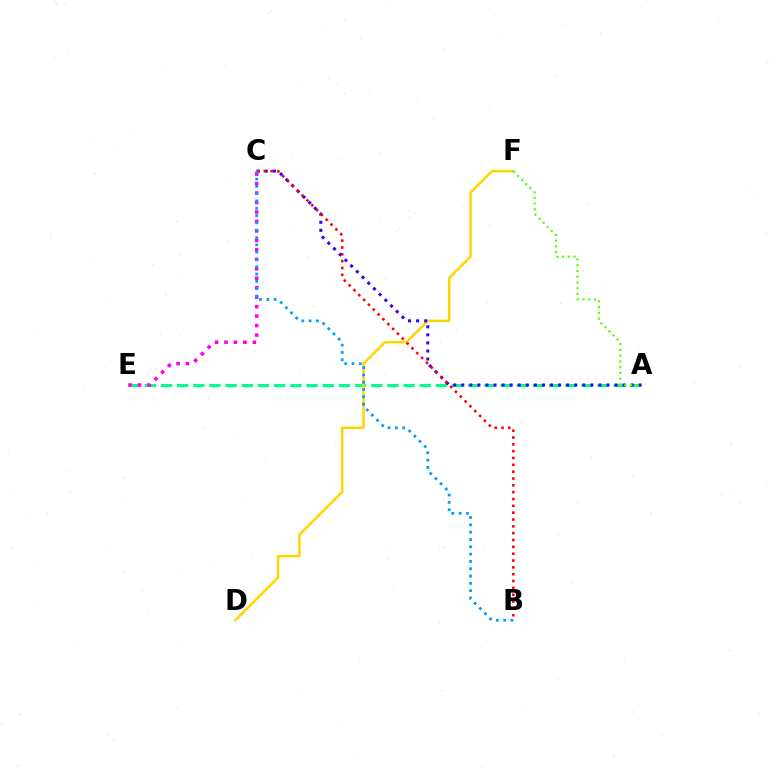{('A', 'E'): [{'color': '#00ff86', 'line_style': 'dashed', 'thickness': 2.2}], ('D', 'F'): [{'color': '#ffd500', 'line_style': 'solid', 'thickness': 1.78}], ('A', 'C'): [{'color': '#3700ff', 'line_style': 'dotted', 'thickness': 2.19}], ('C', 'E'): [{'color': '#ff00ed', 'line_style': 'dotted', 'thickness': 2.57}], ('B', 'C'): [{'color': '#ff0000', 'line_style': 'dotted', 'thickness': 1.86}, {'color': '#009eff', 'line_style': 'dotted', 'thickness': 1.99}], ('A', 'F'): [{'color': '#4fff00', 'line_style': 'dotted', 'thickness': 1.56}]}